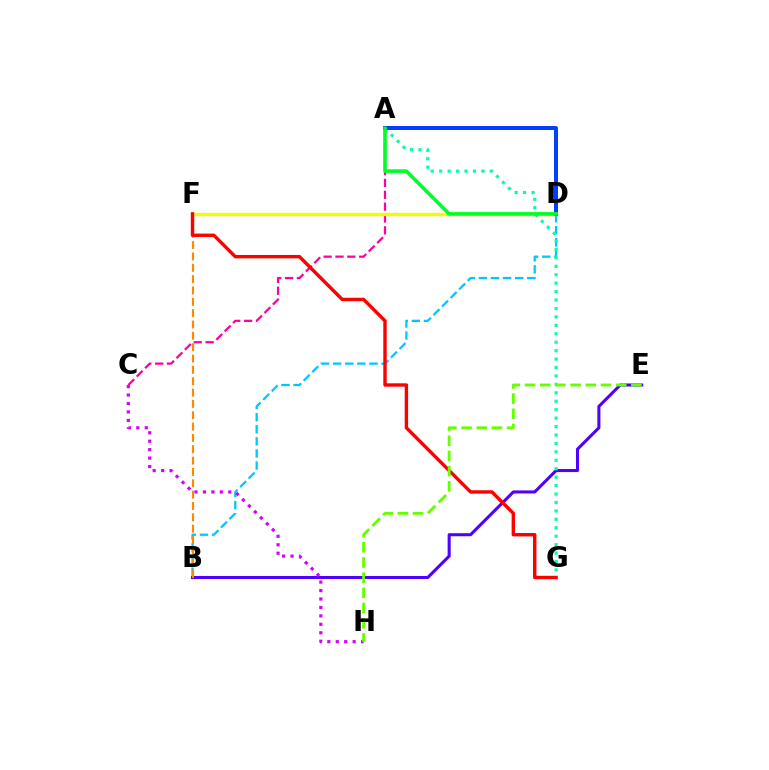{('A', 'C'): [{'color': '#ff00a0', 'line_style': 'dashed', 'thickness': 1.61}], ('B', 'D'): [{'color': '#00c7ff', 'line_style': 'dashed', 'thickness': 1.64}], ('D', 'F'): [{'color': '#eeff00', 'line_style': 'solid', 'thickness': 2.43}], ('B', 'E'): [{'color': '#4f00ff', 'line_style': 'solid', 'thickness': 2.2}], ('A', 'G'): [{'color': '#00ffaf', 'line_style': 'dotted', 'thickness': 2.29}], ('A', 'D'): [{'color': '#003fff', 'line_style': 'solid', 'thickness': 2.86}, {'color': '#00ff27', 'line_style': 'solid', 'thickness': 2.6}], ('B', 'F'): [{'color': '#ff8800', 'line_style': 'dashed', 'thickness': 1.54}], ('C', 'H'): [{'color': '#d600ff', 'line_style': 'dotted', 'thickness': 2.3}], ('F', 'G'): [{'color': '#ff0000', 'line_style': 'solid', 'thickness': 2.45}], ('E', 'H'): [{'color': '#66ff00', 'line_style': 'dashed', 'thickness': 2.06}]}